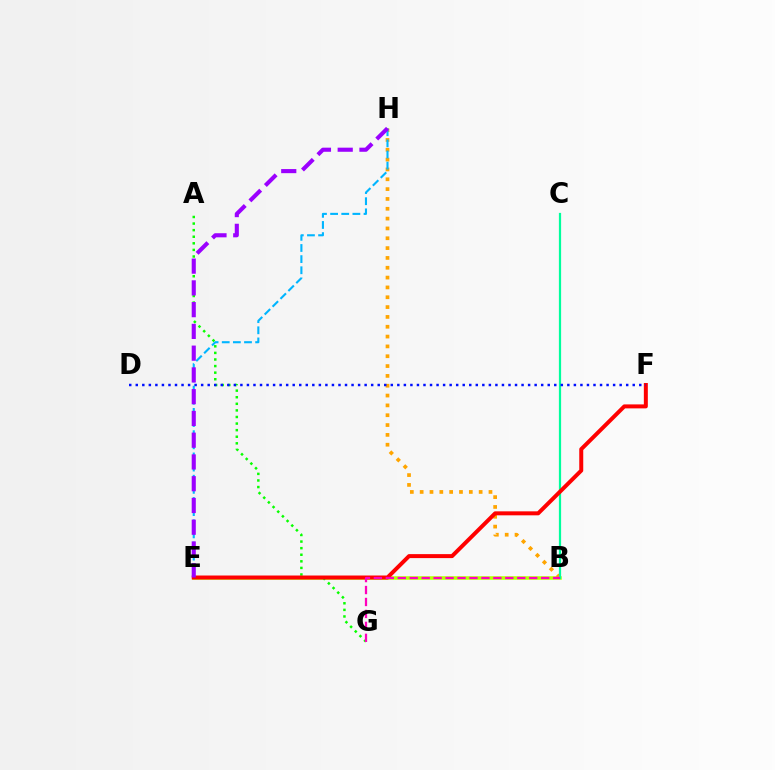{('B', 'E'): [{'color': '#b3ff00', 'line_style': 'solid', 'thickness': 2.54}], ('B', 'H'): [{'color': '#ffa500', 'line_style': 'dotted', 'thickness': 2.67}], ('A', 'G'): [{'color': '#08ff00', 'line_style': 'dotted', 'thickness': 1.79}], ('B', 'C'): [{'color': '#00ff9d', 'line_style': 'solid', 'thickness': 1.59}], ('E', 'H'): [{'color': '#00b5ff', 'line_style': 'dashed', 'thickness': 1.51}, {'color': '#9b00ff', 'line_style': 'dashed', 'thickness': 2.96}], ('E', 'F'): [{'color': '#ff0000', 'line_style': 'solid', 'thickness': 2.86}], ('D', 'F'): [{'color': '#0010ff', 'line_style': 'dotted', 'thickness': 1.78}], ('B', 'G'): [{'color': '#ff00bd', 'line_style': 'dashed', 'thickness': 1.62}]}